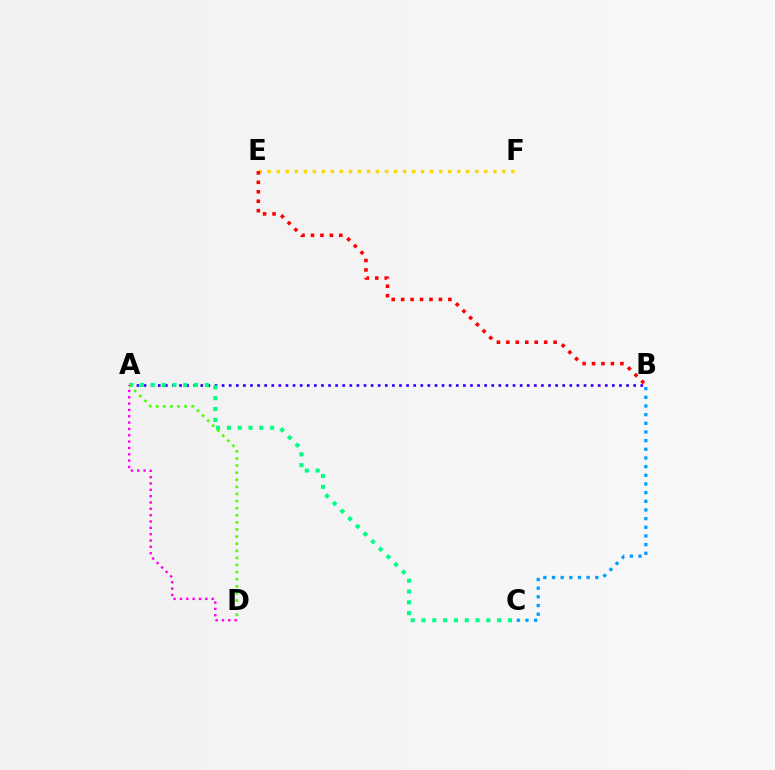{('A', 'B'): [{'color': '#3700ff', 'line_style': 'dotted', 'thickness': 1.93}], ('A', 'C'): [{'color': '#00ff86', 'line_style': 'dotted', 'thickness': 2.94}], ('A', 'D'): [{'color': '#4fff00', 'line_style': 'dotted', 'thickness': 1.93}, {'color': '#ff00ed', 'line_style': 'dotted', 'thickness': 1.72}], ('E', 'F'): [{'color': '#ffd500', 'line_style': 'dotted', 'thickness': 2.45}], ('B', 'C'): [{'color': '#009eff', 'line_style': 'dotted', 'thickness': 2.35}], ('B', 'E'): [{'color': '#ff0000', 'line_style': 'dotted', 'thickness': 2.57}]}